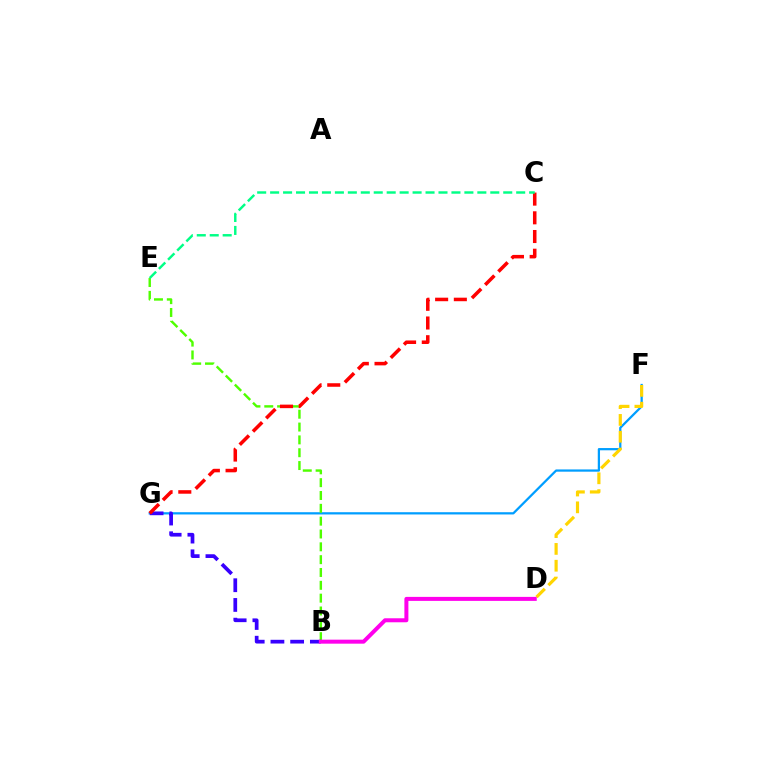{('F', 'G'): [{'color': '#009eff', 'line_style': 'solid', 'thickness': 1.62}], ('D', 'F'): [{'color': '#ffd500', 'line_style': 'dashed', 'thickness': 2.28}], ('B', 'E'): [{'color': '#4fff00', 'line_style': 'dashed', 'thickness': 1.74}], ('B', 'G'): [{'color': '#3700ff', 'line_style': 'dashed', 'thickness': 2.68}], ('C', 'G'): [{'color': '#ff0000', 'line_style': 'dashed', 'thickness': 2.54}], ('B', 'D'): [{'color': '#ff00ed', 'line_style': 'solid', 'thickness': 2.88}], ('C', 'E'): [{'color': '#00ff86', 'line_style': 'dashed', 'thickness': 1.76}]}